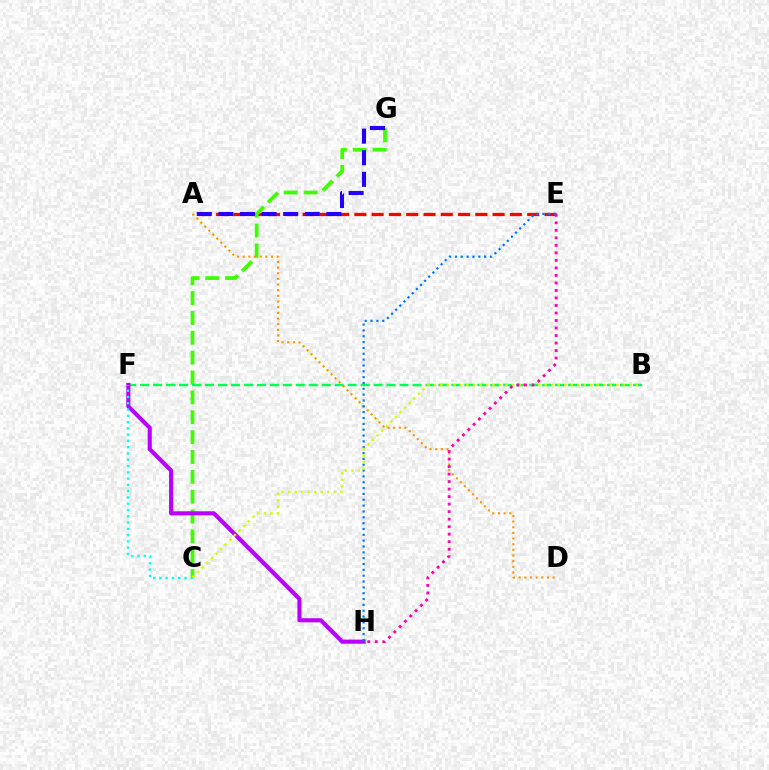{('A', 'E'): [{'color': '#ff0000', 'line_style': 'dashed', 'thickness': 2.35}], ('C', 'G'): [{'color': '#3dff00', 'line_style': 'dashed', 'thickness': 2.7}], ('A', 'D'): [{'color': '#ff9400', 'line_style': 'dotted', 'thickness': 1.54}], ('A', 'G'): [{'color': '#2500ff', 'line_style': 'dashed', 'thickness': 2.93}], ('B', 'F'): [{'color': '#00ff5c', 'line_style': 'dashed', 'thickness': 1.76}], ('F', 'H'): [{'color': '#b900ff', 'line_style': 'solid', 'thickness': 2.96}], ('E', 'H'): [{'color': '#0074ff', 'line_style': 'dotted', 'thickness': 1.59}, {'color': '#ff00ac', 'line_style': 'dotted', 'thickness': 2.04}], ('C', 'F'): [{'color': '#00fff6', 'line_style': 'dotted', 'thickness': 1.71}], ('B', 'C'): [{'color': '#d1ff00', 'line_style': 'dotted', 'thickness': 1.77}]}